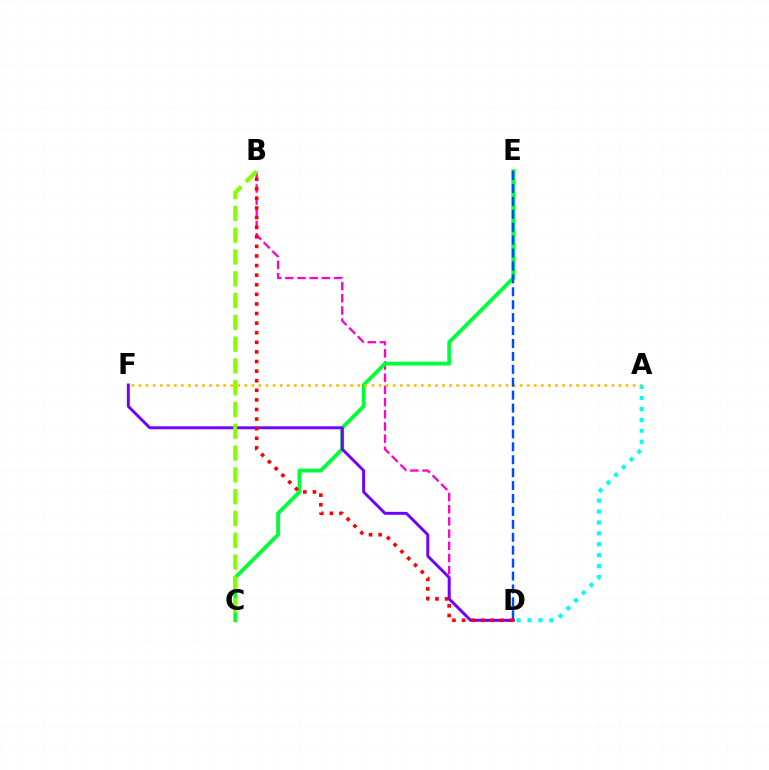{('B', 'D'): [{'color': '#ff00cf', 'line_style': 'dashed', 'thickness': 1.66}, {'color': '#ff0000', 'line_style': 'dotted', 'thickness': 2.61}], ('C', 'E'): [{'color': '#00ff39', 'line_style': 'solid', 'thickness': 2.76}], ('D', 'F'): [{'color': '#7200ff', 'line_style': 'solid', 'thickness': 2.12}], ('A', 'F'): [{'color': '#ffbd00', 'line_style': 'dotted', 'thickness': 1.92}], ('D', 'E'): [{'color': '#004bff', 'line_style': 'dashed', 'thickness': 1.76}], ('B', 'C'): [{'color': '#84ff00', 'line_style': 'dashed', 'thickness': 2.96}], ('A', 'D'): [{'color': '#00fff6', 'line_style': 'dotted', 'thickness': 2.97}]}